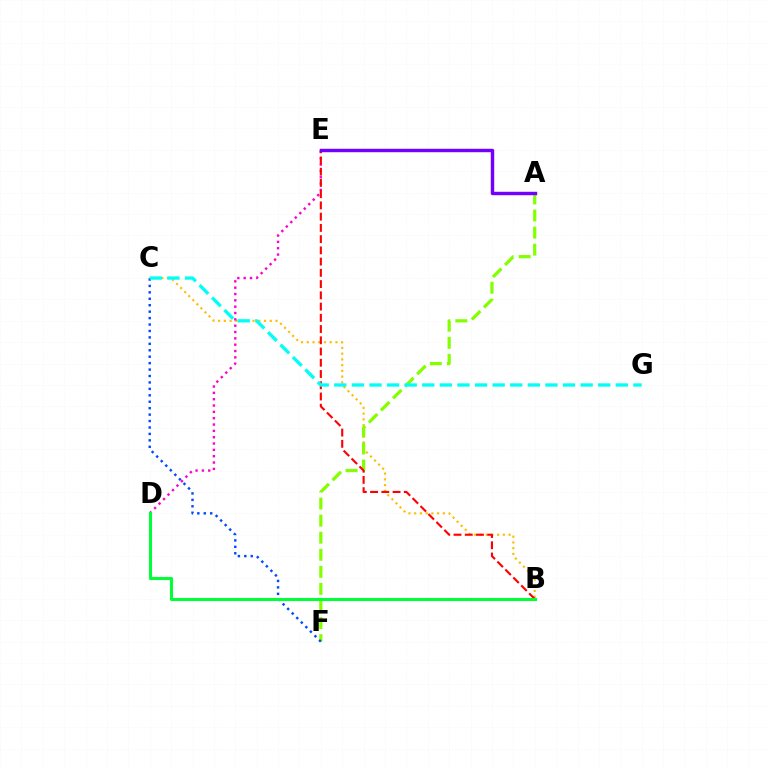{('B', 'C'): [{'color': '#ffbd00', 'line_style': 'dotted', 'thickness': 1.56}], ('D', 'E'): [{'color': '#ff00cf', 'line_style': 'dotted', 'thickness': 1.72}], ('A', 'F'): [{'color': '#84ff00', 'line_style': 'dashed', 'thickness': 2.32}], ('C', 'F'): [{'color': '#004bff', 'line_style': 'dotted', 'thickness': 1.75}], ('B', 'E'): [{'color': '#ff0000', 'line_style': 'dashed', 'thickness': 1.53}], ('B', 'D'): [{'color': '#00ff39', 'line_style': 'solid', 'thickness': 2.22}], ('C', 'G'): [{'color': '#00fff6', 'line_style': 'dashed', 'thickness': 2.39}], ('A', 'E'): [{'color': '#7200ff', 'line_style': 'solid', 'thickness': 2.47}]}